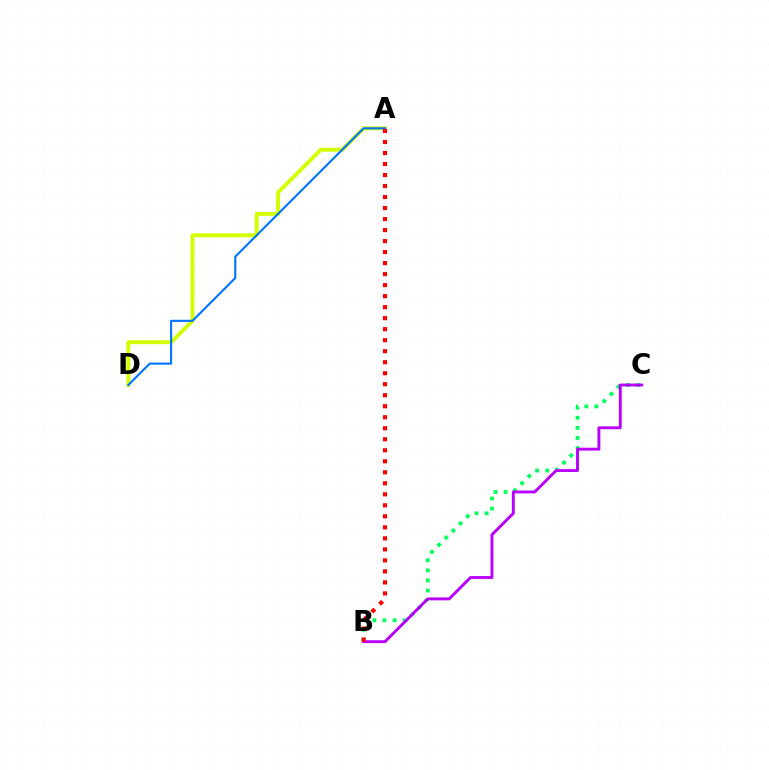{('B', 'C'): [{'color': '#00ff5c', 'line_style': 'dotted', 'thickness': 2.74}, {'color': '#b900ff', 'line_style': 'solid', 'thickness': 2.08}], ('A', 'D'): [{'color': '#d1ff00', 'line_style': 'solid', 'thickness': 2.82}, {'color': '#0074ff', 'line_style': 'solid', 'thickness': 1.52}], ('A', 'B'): [{'color': '#ff0000', 'line_style': 'dotted', 'thickness': 2.99}]}